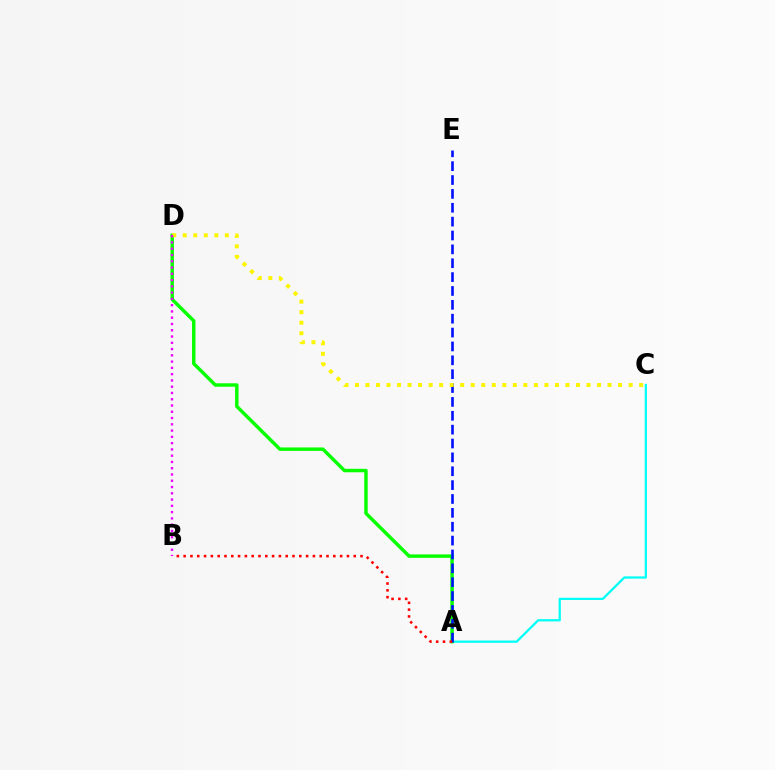{('A', 'C'): [{'color': '#00fff6', 'line_style': 'solid', 'thickness': 1.62}], ('A', 'D'): [{'color': '#08ff00', 'line_style': 'solid', 'thickness': 2.48}], ('A', 'E'): [{'color': '#0010ff', 'line_style': 'dashed', 'thickness': 1.88}], ('A', 'B'): [{'color': '#ff0000', 'line_style': 'dotted', 'thickness': 1.85}], ('C', 'D'): [{'color': '#fcf500', 'line_style': 'dotted', 'thickness': 2.86}], ('B', 'D'): [{'color': '#ee00ff', 'line_style': 'dotted', 'thickness': 1.7}]}